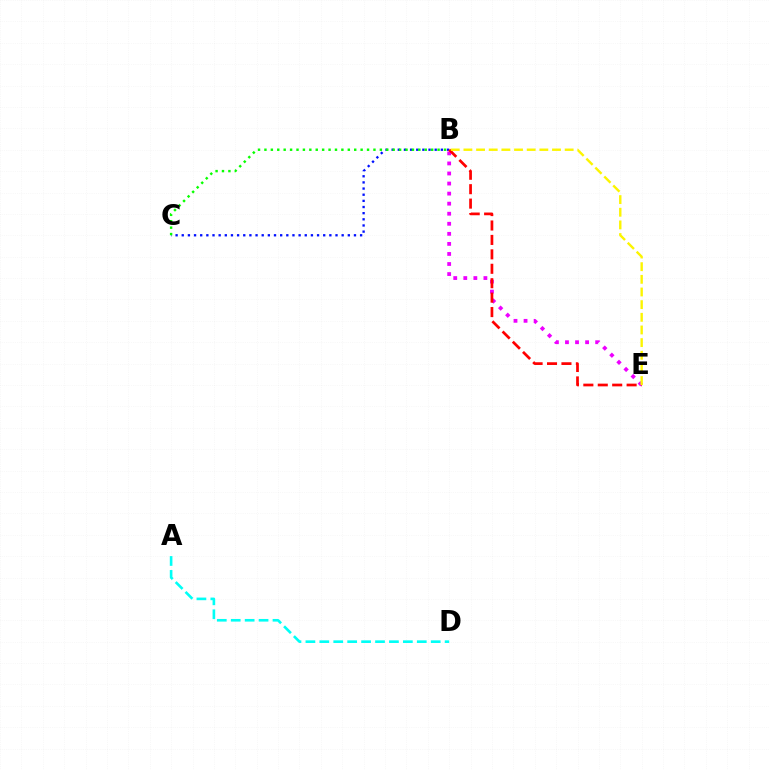{('B', 'C'): [{'color': '#0010ff', 'line_style': 'dotted', 'thickness': 1.67}, {'color': '#08ff00', 'line_style': 'dotted', 'thickness': 1.74}], ('B', 'E'): [{'color': '#ee00ff', 'line_style': 'dotted', 'thickness': 2.73}, {'color': '#ff0000', 'line_style': 'dashed', 'thickness': 1.96}, {'color': '#fcf500', 'line_style': 'dashed', 'thickness': 1.72}], ('A', 'D'): [{'color': '#00fff6', 'line_style': 'dashed', 'thickness': 1.89}]}